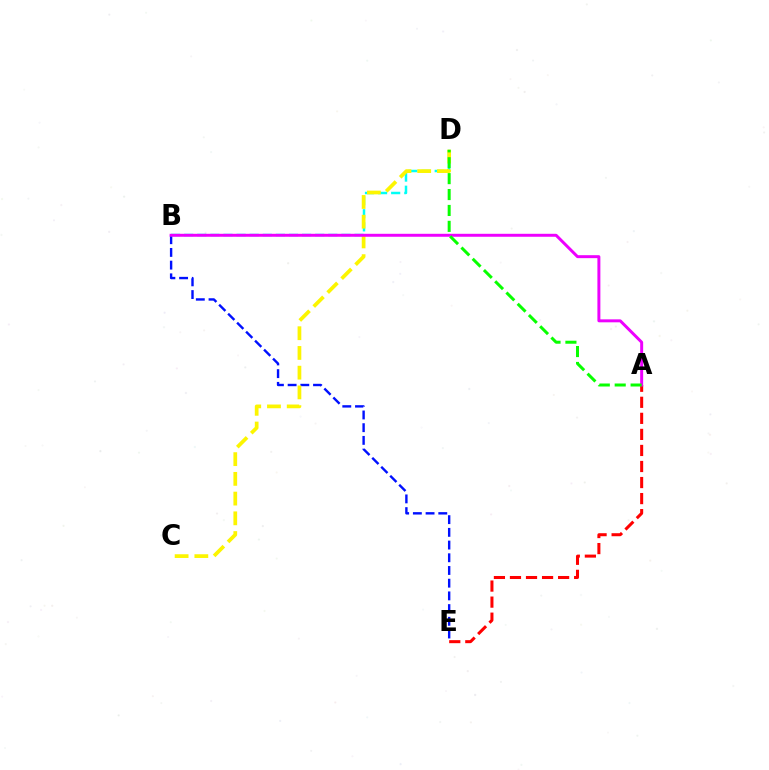{('B', 'E'): [{'color': '#0010ff', 'line_style': 'dashed', 'thickness': 1.73}], ('B', 'D'): [{'color': '#00fff6', 'line_style': 'dashed', 'thickness': 1.78}], ('A', 'E'): [{'color': '#ff0000', 'line_style': 'dashed', 'thickness': 2.18}], ('C', 'D'): [{'color': '#fcf500', 'line_style': 'dashed', 'thickness': 2.68}], ('A', 'B'): [{'color': '#ee00ff', 'line_style': 'solid', 'thickness': 2.13}], ('A', 'D'): [{'color': '#08ff00', 'line_style': 'dashed', 'thickness': 2.16}]}